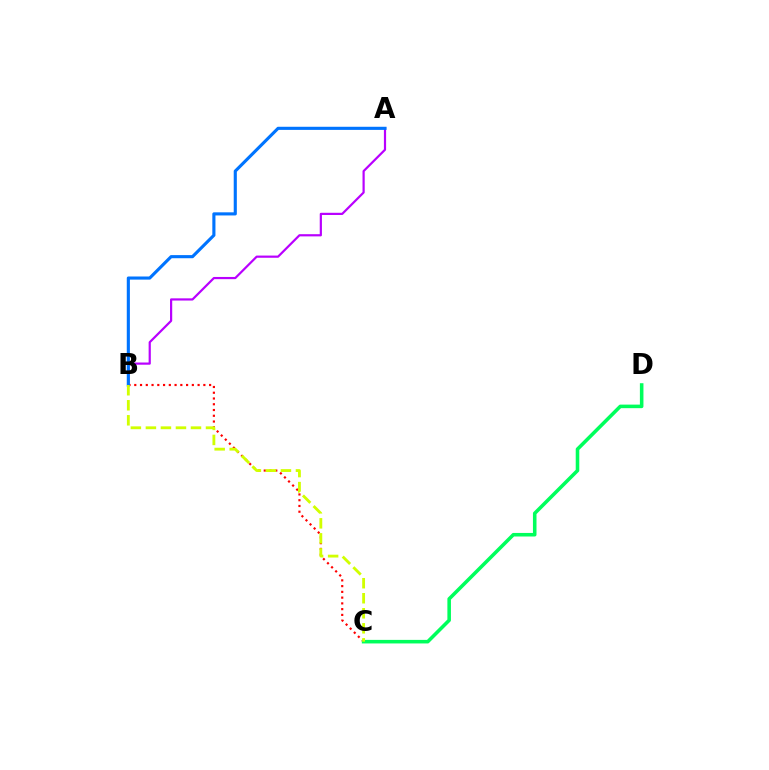{('B', 'C'): [{'color': '#ff0000', 'line_style': 'dotted', 'thickness': 1.56}, {'color': '#d1ff00', 'line_style': 'dashed', 'thickness': 2.04}], ('C', 'D'): [{'color': '#00ff5c', 'line_style': 'solid', 'thickness': 2.56}], ('A', 'B'): [{'color': '#b900ff', 'line_style': 'solid', 'thickness': 1.58}, {'color': '#0074ff', 'line_style': 'solid', 'thickness': 2.25}]}